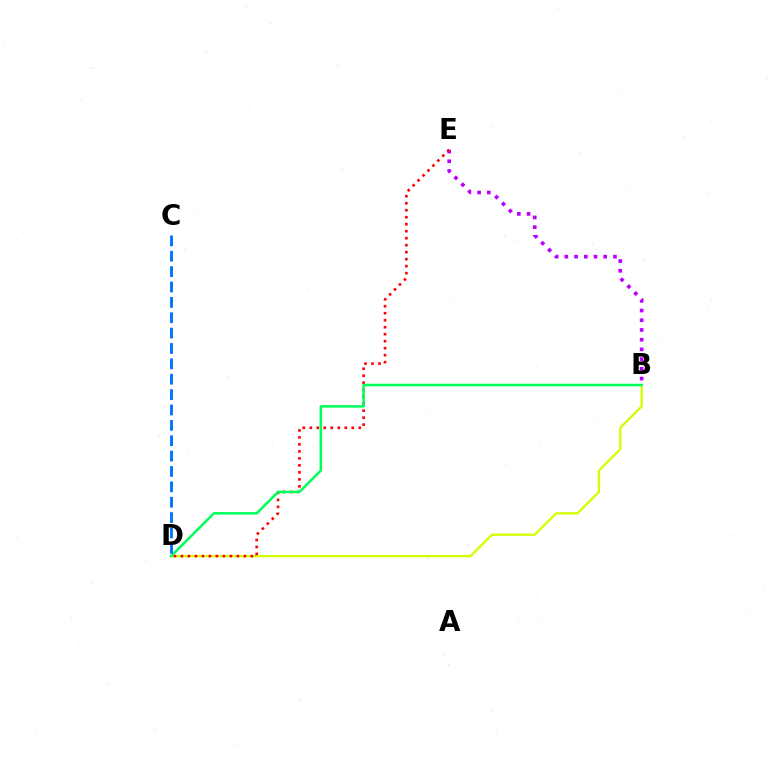{('B', 'D'): [{'color': '#d1ff00', 'line_style': 'solid', 'thickness': 1.67}, {'color': '#00ff5c', 'line_style': 'solid', 'thickness': 1.82}], ('B', 'E'): [{'color': '#b900ff', 'line_style': 'dotted', 'thickness': 2.64}], ('D', 'E'): [{'color': '#ff0000', 'line_style': 'dotted', 'thickness': 1.9}], ('C', 'D'): [{'color': '#0074ff', 'line_style': 'dashed', 'thickness': 2.09}]}